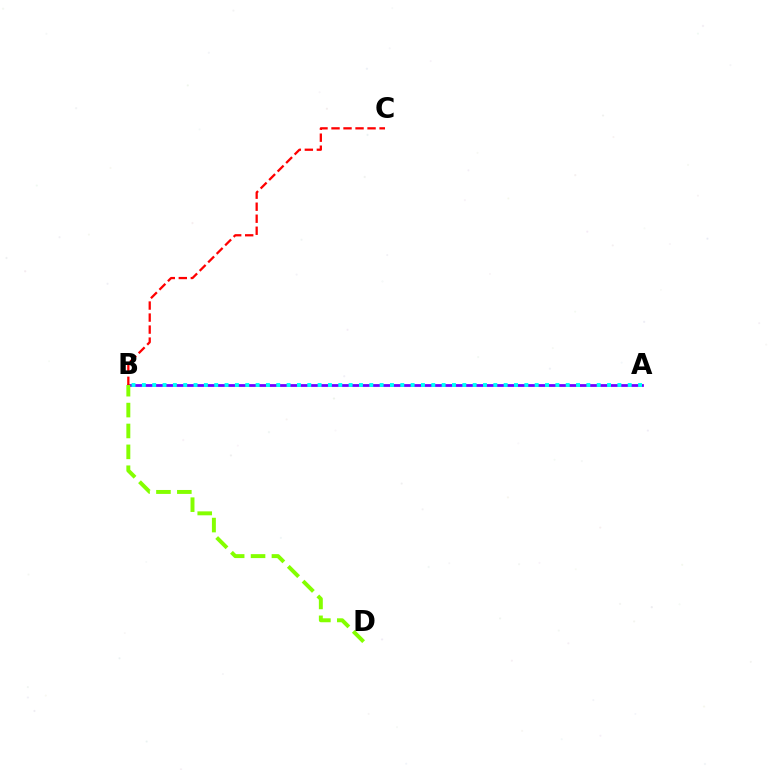{('A', 'B'): [{'color': '#7200ff', 'line_style': 'solid', 'thickness': 2.0}, {'color': '#00fff6', 'line_style': 'dotted', 'thickness': 2.81}], ('B', 'C'): [{'color': '#ff0000', 'line_style': 'dashed', 'thickness': 1.63}], ('B', 'D'): [{'color': '#84ff00', 'line_style': 'dashed', 'thickness': 2.84}]}